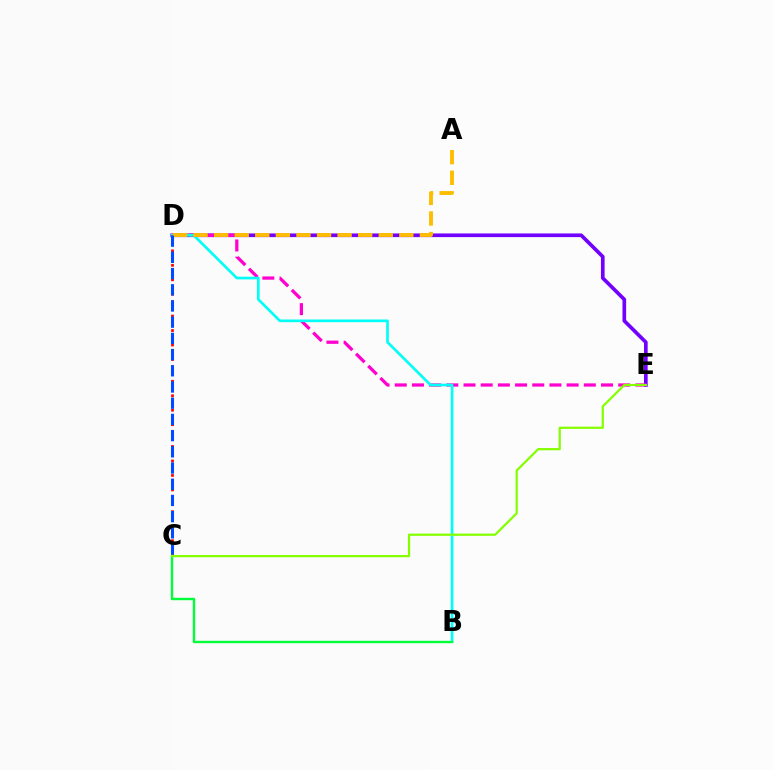{('D', 'E'): [{'color': '#7200ff', 'line_style': 'solid', 'thickness': 2.64}, {'color': '#ff00cf', 'line_style': 'dashed', 'thickness': 2.34}], ('B', 'D'): [{'color': '#00fff6', 'line_style': 'solid', 'thickness': 1.93}], ('C', 'D'): [{'color': '#ff0000', 'line_style': 'dotted', 'thickness': 1.97}, {'color': '#004bff', 'line_style': 'dashed', 'thickness': 2.2}], ('A', 'D'): [{'color': '#ffbd00', 'line_style': 'dashed', 'thickness': 2.8}], ('B', 'C'): [{'color': '#00ff39', 'line_style': 'solid', 'thickness': 1.72}], ('C', 'E'): [{'color': '#84ff00', 'line_style': 'solid', 'thickness': 1.6}]}